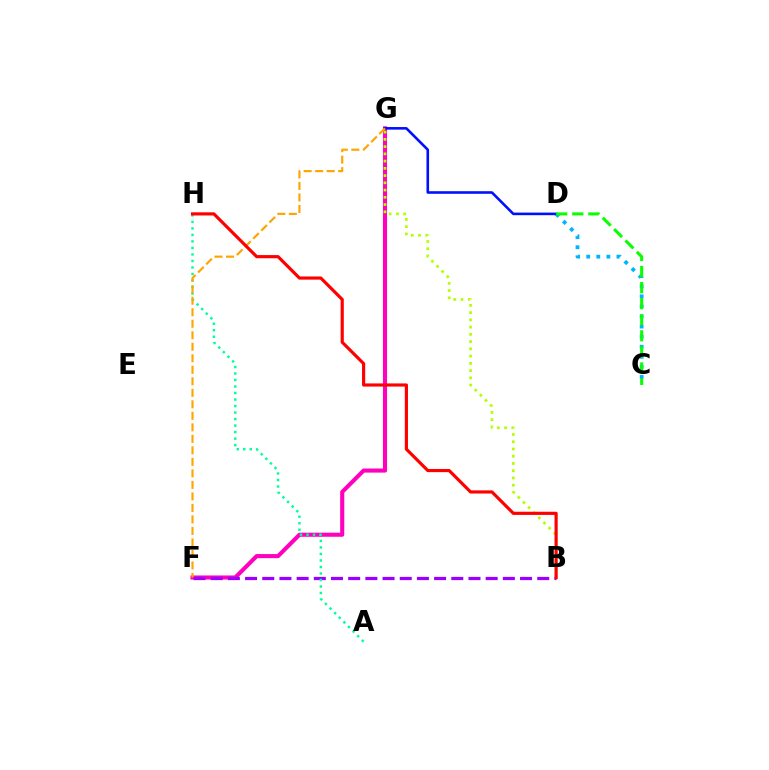{('F', 'G'): [{'color': '#ff00bd', 'line_style': 'solid', 'thickness': 2.94}, {'color': '#ffa500', 'line_style': 'dashed', 'thickness': 1.56}], ('C', 'D'): [{'color': '#00b5ff', 'line_style': 'dotted', 'thickness': 2.74}, {'color': '#08ff00', 'line_style': 'dashed', 'thickness': 2.18}], ('D', 'G'): [{'color': '#0010ff', 'line_style': 'solid', 'thickness': 1.87}], ('B', 'F'): [{'color': '#9b00ff', 'line_style': 'dashed', 'thickness': 2.33}], ('B', 'G'): [{'color': '#b3ff00', 'line_style': 'dotted', 'thickness': 1.97}], ('A', 'H'): [{'color': '#00ff9d', 'line_style': 'dotted', 'thickness': 1.77}], ('B', 'H'): [{'color': '#ff0000', 'line_style': 'solid', 'thickness': 2.28}]}